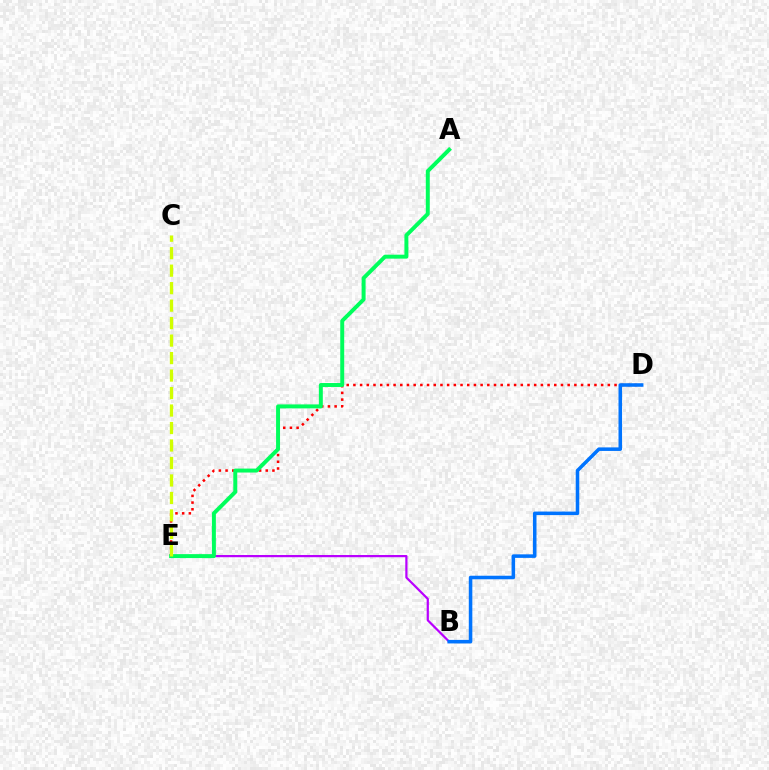{('D', 'E'): [{'color': '#ff0000', 'line_style': 'dotted', 'thickness': 1.82}], ('B', 'E'): [{'color': '#b900ff', 'line_style': 'solid', 'thickness': 1.59}], ('A', 'E'): [{'color': '#00ff5c', 'line_style': 'solid', 'thickness': 2.85}], ('B', 'D'): [{'color': '#0074ff', 'line_style': 'solid', 'thickness': 2.55}], ('C', 'E'): [{'color': '#d1ff00', 'line_style': 'dashed', 'thickness': 2.38}]}